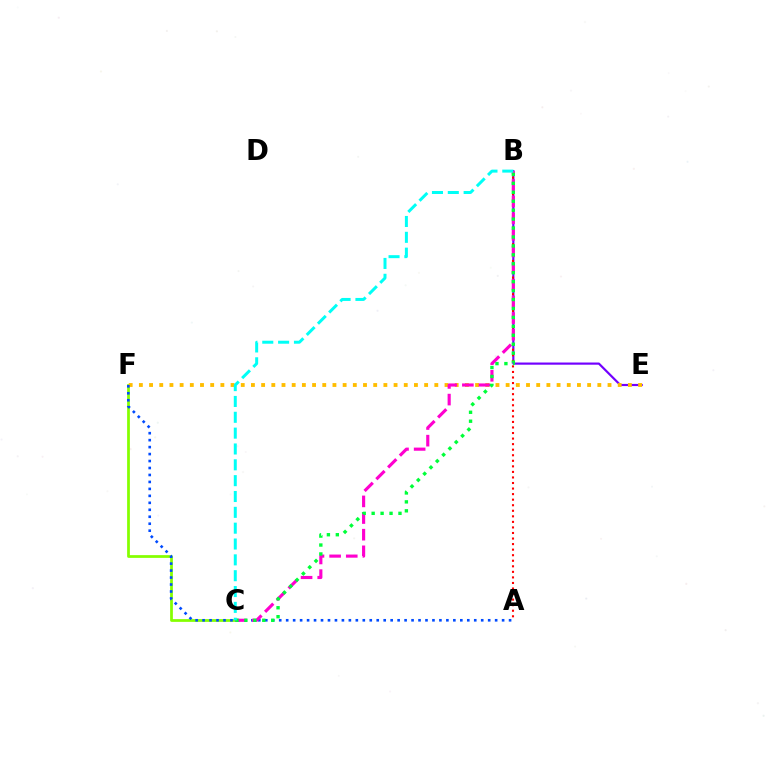{('C', 'F'): [{'color': '#84ff00', 'line_style': 'solid', 'thickness': 1.98}], ('B', 'E'): [{'color': '#7200ff', 'line_style': 'solid', 'thickness': 1.57}], ('A', 'B'): [{'color': '#ff0000', 'line_style': 'dotted', 'thickness': 1.51}], ('E', 'F'): [{'color': '#ffbd00', 'line_style': 'dotted', 'thickness': 2.77}], ('A', 'F'): [{'color': '#004bff', 'line_style': 'dotted', 'thickness': 1.89}], ('B', 'C'): [{'color': '#ff00cf', 'line_style': 'dashed', 'thickness': 2.26}, {'color': '#00ff39', 'line_style': 'dotted', 'thickness': 2.43}, {'color': '#00fff6', 'line_style': 'dashed', 'thickness': 2.15}]}